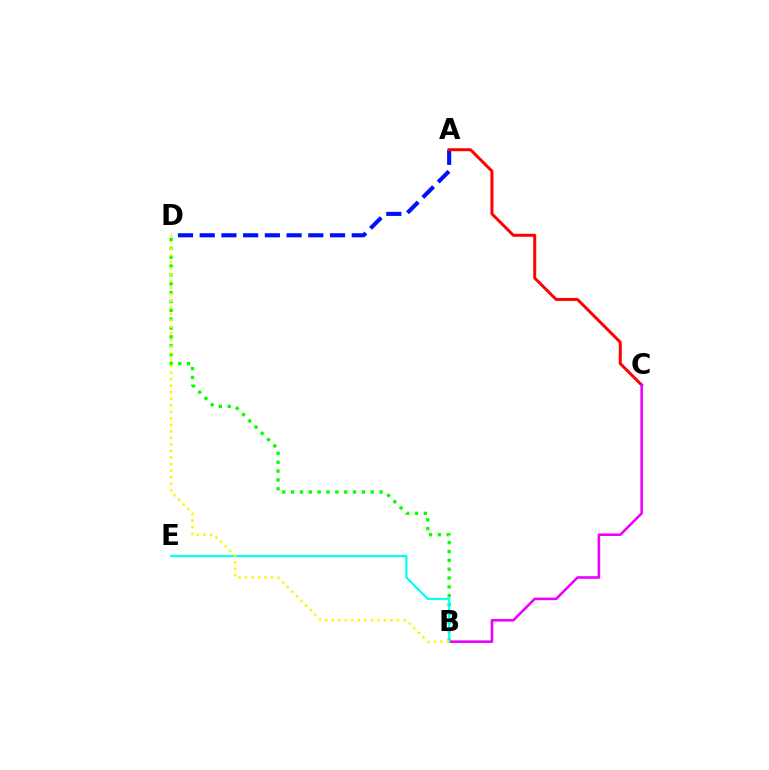{('A', 'D'): [{'color': '#0010ff', 'line_style': 'dashed', 'thickness': 2.95}], ('B', 'D'): [{'color': '#08ff00', 'line_style': 'dotted', 'thickness': 2.4}, {'color': '#fcf500', 'line_style': 'dotted', 'thickness': 1.77}], ('A', 'C'): [{'color': '#ff0000', 'line_style': 'solid', 'thickness': 2.15}], ('B', 'C'): [{'color': '#ee00ff', 'line_style': 'solid', 'thickness': 1.87}], ('B', 'E'): [{'color': '#00fff6', 'line_style': 'solid', 'thickness': 1.54}]}